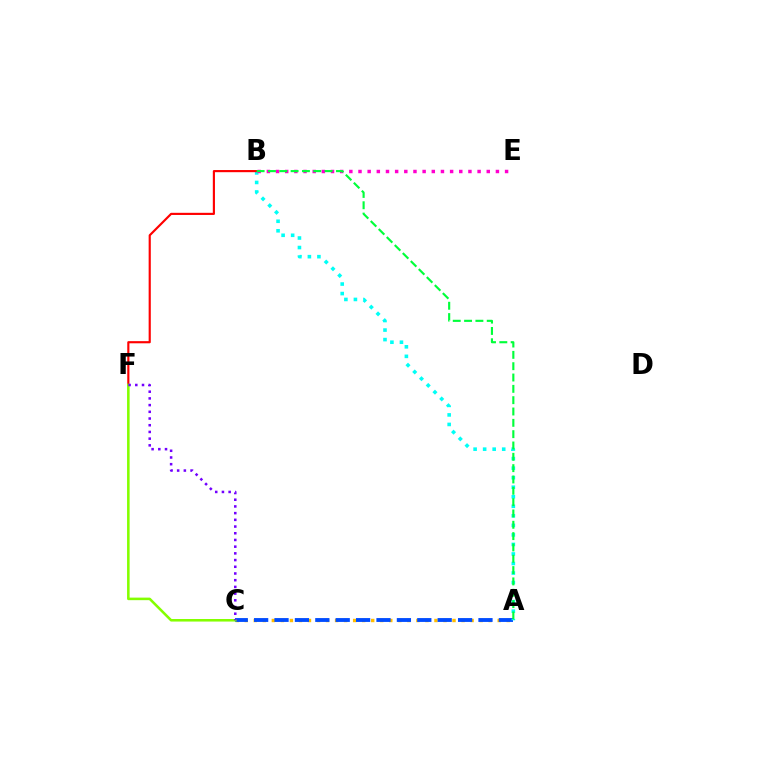{('A', 'C'): [{'color': '#ffbd00', 'line_style': 'dotted', 'thickness': 2.45}, {'color': '#004bff', 'line_style': 'dashed', 'thickness': 2.77}], ('A', 'B'): [{'color': '#00fff6', 'line_style': 'dotted', 'thickness': 2.59}, {'color': '#00ff39', 'line_style': 'dashed', 'thickness': 1.54}], ('B', 'F'): [{'color': '#ff0000', 'line_style': 'solid', 'thickness': 1.55}], ('B', 'E'): [{'color': '#ff00cf', 'line_style': 'dotted', 'thickness': 2.49}], ('C', 'F'): [{'color': '#84ff00', 'line_style': 'solid', 'thickness': 1.84}, {'color': '#7200ff', 'line_style': 'dotted', 'thickness': 1.82}]}